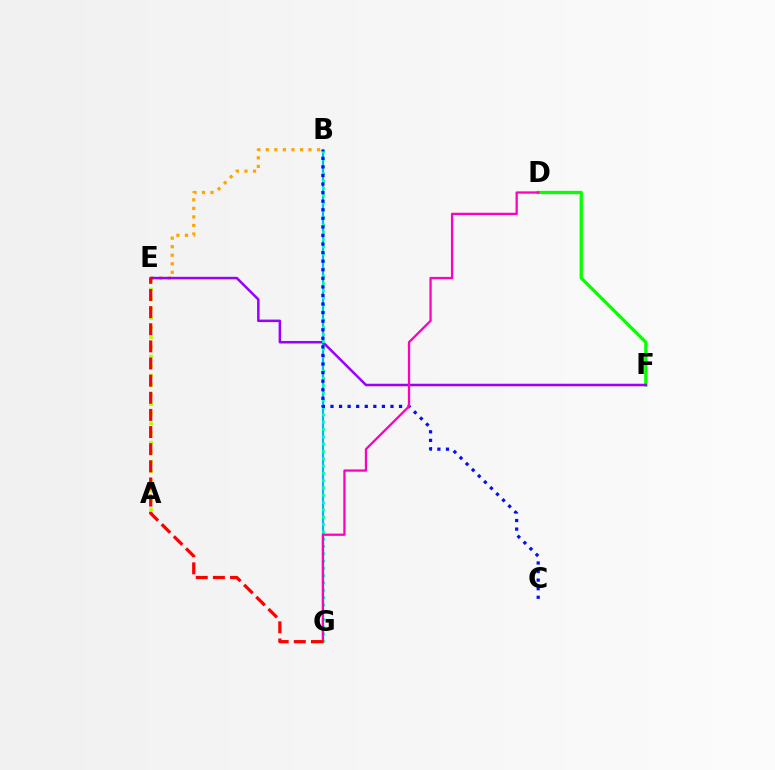{('B', 'G'): [{'color': '#00b5ff', 'line_style': 'solid', 'thickness': 1.58}, {'color': '#00ff9d', 'line_style': 'dotted', 'thickness': 1.99}], ('A', 'E'): [{'color': '#b3ff00', 'line_style': 'dotted', 'thickness': 2.6}], ('D', 'F'): [{'color': '#08ff00', 'line_style': 'solid', 'thickness': 2.37}], ('B', 'E'): [{'color': '#ffa500', 'line_style': 'dotted', 'thickness': 2.32}], ('E', 'F'): [{'color': '#9b00ff', 'line_style': 'solid', 'thickness': 1.81}], ('B', 'C'): [{'color': '#0010ff', 'line_style': 'dotted', 'thickness': 2.33}], ('D', 'G'): [{'color': '#ff00bd', 'line_style': 'solid', 'thickness': 1.65}], ('E', 'G'): [{'color': '#ff0000', 'line_style': 'dashed', 'thickness': 2.33}]}